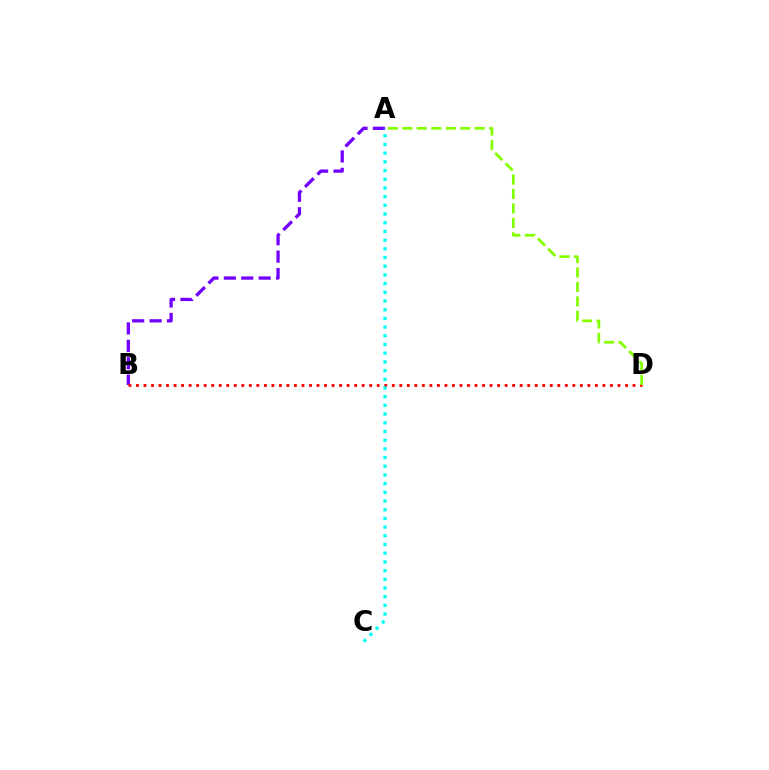{('A', 'B'): [{'color': '#7200ff', 'line_style': 'dashed', 'thickness': 2.37}], ('B', 'D'): [{'color': '#ff0000', 'line_style': 'dotted', 'thickness': 2.04}], ('A', 'C'): [{'color': '#00fff6', 'line_style': 'dotted', 'thickness': 2.36}], ('A', 'D'): [{'color': '#84ff00', 'line_style': 'dashed', 'thickness': 1.96}]}